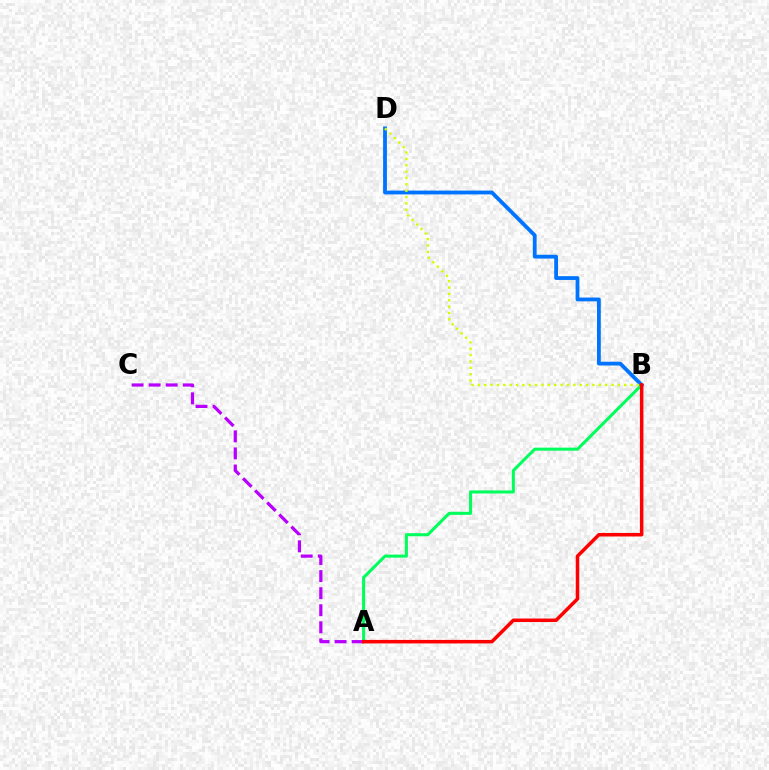{('A', 'C'): [{'color': '#b900ff', 'line_style': 'dashed', 'thickness': 2.32}], ('A', 'B'): [{'color': '#00ff5c', 'line_style': 'solid', 'thickness': 2.2}, {'color': '#ff0000', 'line_style': 'solid', 'thickness': 2.53}], ('B', 'D'): [{'color': '#0074ff', 'line_style': 'solid', 'thickness': 2.74}, {'color': '#d1ff00', 'line_style': 'dotted', 'thickness': 1.73}]}